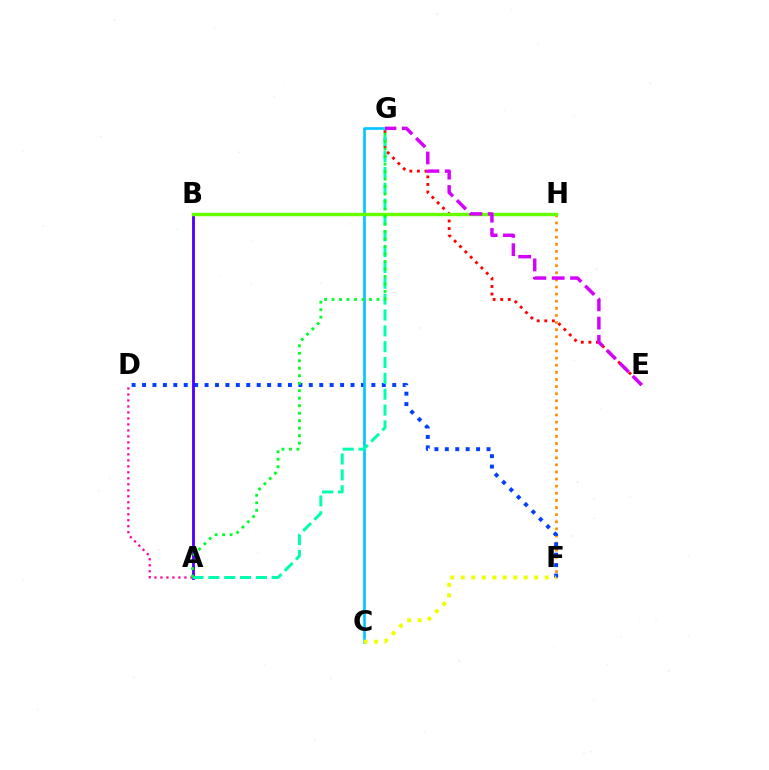{('F', 'H'): [{'color': '#ff8800', 'line_style': 'dotted', 'thickness': 1.93}], ('D', 'F'): [{'color': '#003fff', 'line_style': 'dotted', 'thickness': 2.83}], ('A', 'D'): [{'color': '#ff00a0', 'line_style': 'dotted', 'thickness': 1.63}], ('C', 'G'): [{'color': '#00c7ff', 'line_style': 'solid', 'thickness': 1.93}], ('A', 'B'): [{'color': '#4f00ff', 'line_style': 'solid', 'thickness': 2.05}], ('E', 'G'): [{'color': '#ff0000', 'line_style': 'dotted', 'thickness': 2.06}, {'color': '#d600ff', 'line_style': 'dashed', 'thickness': 2.49}], ('A', 'G'): [{'color': '#00ffaf', 'line_style': 'dashed', 'thickness': 2.15}, {'color': '#00ff27', 'line_style': 'dotted', 'thickness': 2.04}], ('B', 'H'): [{'color': '#66ff00', 'line_style': 'solid', 'thickness': 2.46}], ('C', 'F'): [{'color': '#eeff00', 'line_style': 'dotted', 'thickness': 2.85}]}